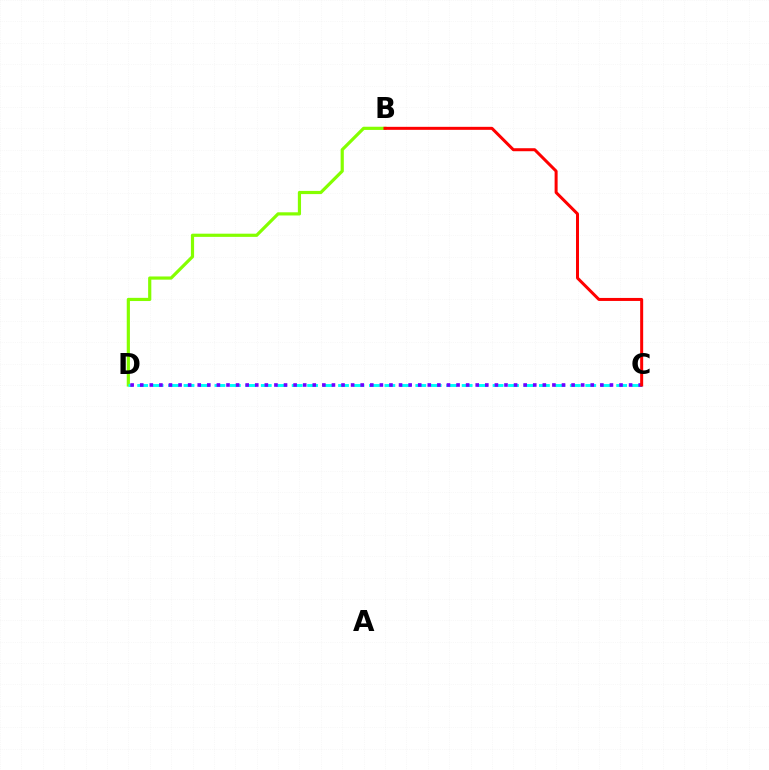{('B', 'D'): [{'color': '#84ff00', 'line_style': 'solid', 'thickness': 2.29}], ('C', 'D'): [{'color': '#00fff6', 'line_style': 'dashed', 'thickness': 2.1}, {'color': '#7200ff', 'line_style': 'dotted', 'thickness': 2.6}], ('B', 'C'): [{'color': '#ff0000', 'line_style': 'solid', 'thickness': 2.16}]}